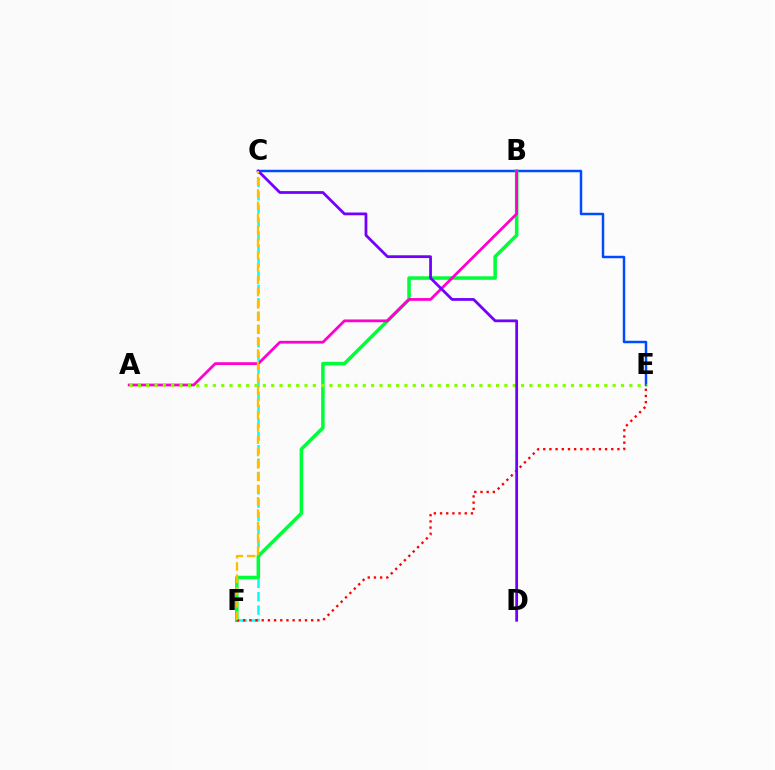{('C', 'F'): [{'color': '#00fff6', 'line_style': 'dashed', 'thickness': 1.82}, {'color': '#ffbd00', 'line_style': 'dashed', 'thickness': 1.67}], ('C', 'E'): [{'color': '#004bff', 'line_style': 'solid', 'thickness': 1.78}], ('B', 'F'): [{'color': '#00ff39', 'line_style': 'solid', 'thickness': 2.55}], ('E', 'F'): [{'color': '#ff0000', 'line_style': 'dotted', 'thickness': 1.68}], ('A', 'B'): [{'color': '#ff00cf', 'line_style': 'solid', 'thickness': 2.0}], ('A', 'E'): [{'color': '#84ff00', 'line_style': 'dotted', 'thickness': 2.26}], ('C', 'D'): [{'color': '#7200ff', 'line_style': 'solid', 'thickness': 1.99}]}